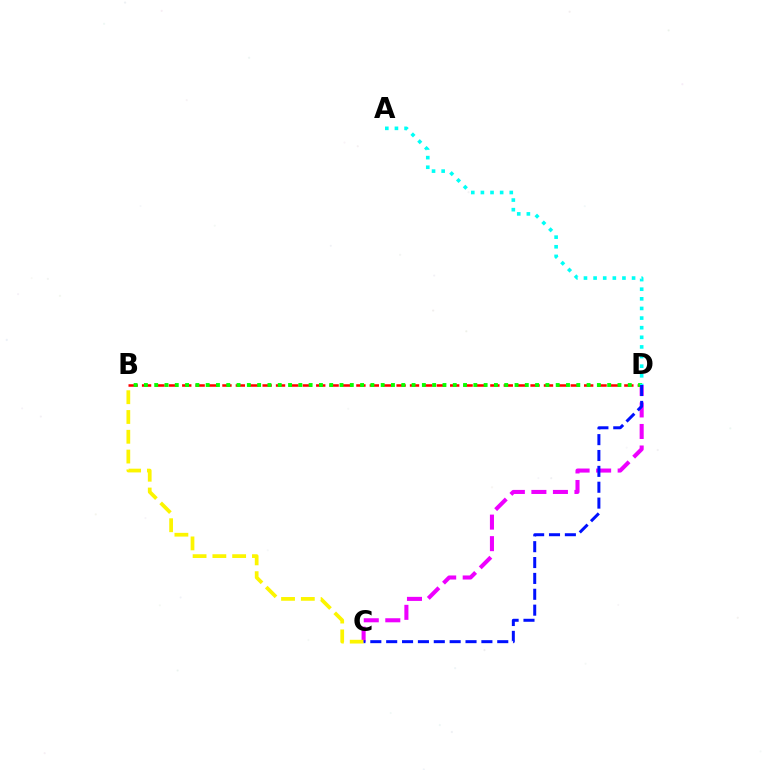{('C', 'D'): [{'color': '#ee00ff', 'line_style': 'dashed', 'thickness': 2.92}, {'color': '#0010ff', 'line_style': 'dashed', 'thickness': 2.16}], ('B', 'C'): [{'color': '#fcf500', 'line_style': 'dashed', 'thickness': 2.69}], ('B', 'D'): [{'color': '#ff0000', 'line_style': 'dashed', 'thickness': 1.82}, {'color': '#08ff00', 'line_style': 'dotted', 'thickness': 2.8}], ('A', 'D'): [{'color': '#00fff6', 'line_style': 'dotted', 'thickness': 2.61}]}